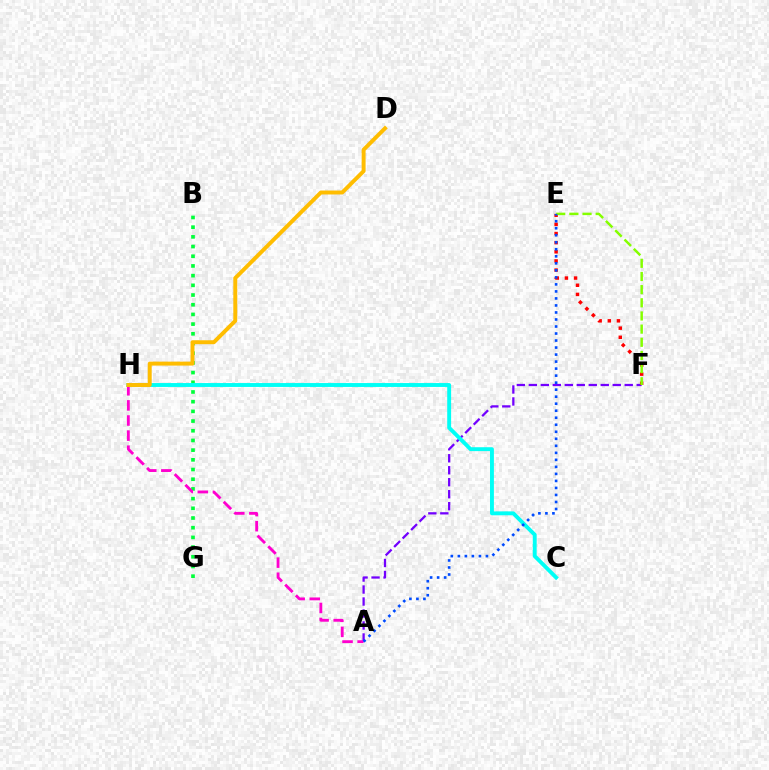{('B', 'G'): [{'color': '#00ff39', 'line_style': 'dotted', 'thickness': 2.63}], ('A', 'F'): [{'color': '#7200ff', 'line_style': 'dashed', 'thickness': 1.63}], ('E', 'F'): [{'color': '#ff0000', 'line_style': 'dotted', 'thickness': 2.48}, {'color': '#84ff00', 'line_style': 'dashed', 'thickness': 1.79}], ('C', 'H'): [{'color': '#00fff6', 'line_style': 'solid', 'thickness': 2.81}], ('A', 'H'): [{'color': '#ff00cf', 'line_style': 'dashed', 'thickness': 2.05}], ('D', 'H'): [{'color': '#ffbd00', 'line_style': 'solid', 'thickness': 2.84}], ('A', 'E'): [{'color': '#004bff', 'line_style': 'dotted', 'thickness': 1.91}]}